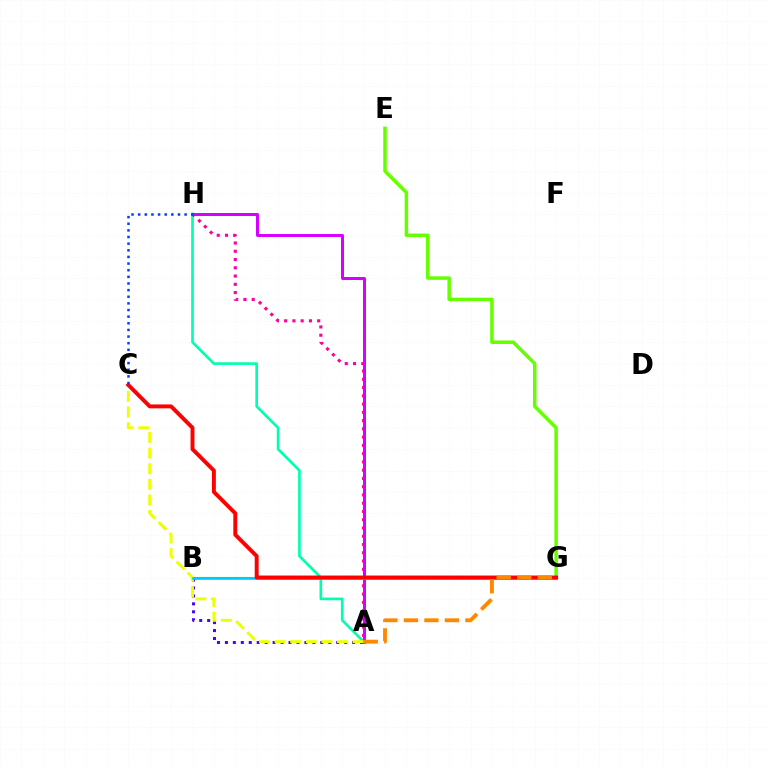{('A', 'B'): [{'color': '#4f00ff', 'line_style': 'dotted', 'thickness': 2.16}], ('A', 'H'): [{'color': '#00ffaf', 'line_style': 'solid', 'thickness': 1.91}, {'color': '#ff00a0', 'line_style': 'dotted', 'thickness': 2.24}, {'color': '#d600ff', 'line_style': 'solid', 'thickness': 2.15}], ('B', 'G'): [{'color': '#00ff27', 'line_style': 'solid', 'thickness': 1.54}, {'color': '#00c7ff', 'line_style': 'solid', 'thickness': 1.86}], ('A', 'C'): [{'color': '#eeff00', 'line_style': 'dashed', 'thickness': 2.12}], ('E', 'G'): [{'color': '#66ff00', 'line_style': 'solid', 'thickness': 2.52}], ('C', 'G'): [{'color': '#ff0000', 'line_style': 'solid', 'thickness': 2.82}], ('C', 'H'): [{'color': '#003fff', 'line_style': 'dotted', 'thickness': 1.8}], ('A', 'G'): [{'color': '#ff8800', 'line_style': 'dashed', 'thickness': 2.79}]}